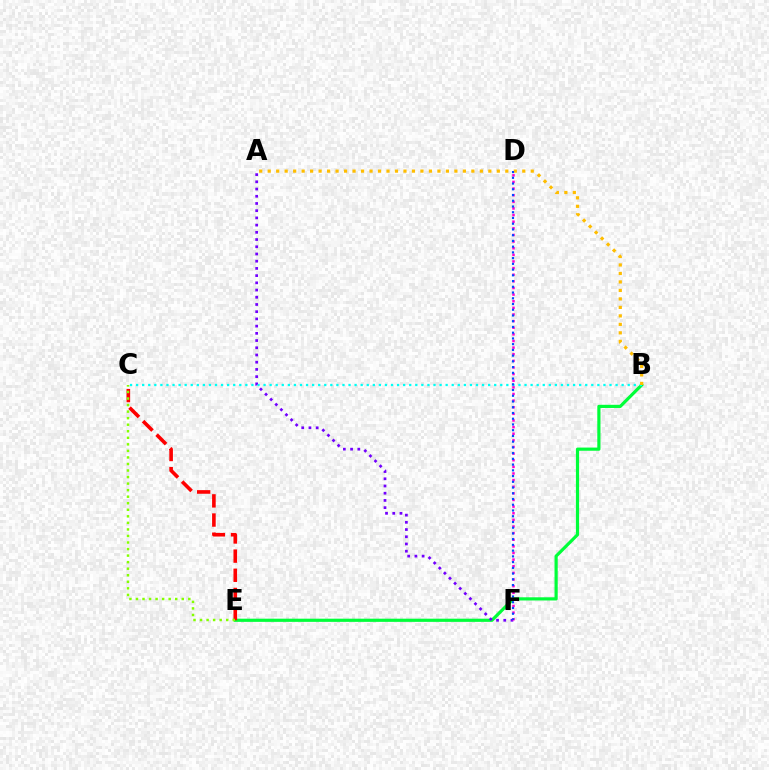{('B', 'E'): [{'color': '#00ff39', 'line_style': 'solid', 'thickness': 2.29}], ('B', 'C'): [{'color': '#00fff6', 'line_style': 'dotted', 'thickness': 1.65}], ('A', 'F'): [{'color': '#7200ff', 'line_style': 'dotted', 'thickness': 1.96}], ('A', 'B'): [{'color': '#ffbd00', 'line_style': 'dotted', 'thickness': 2.31}], ('D', 'F'): [{'color': '#ff00cf', 'line_style': 'dotted', 'thickness': 1.8}, {'color': '#004bff', 'line_style': 'dotted', 'thickness': 1.56}], ('C', 'E'): [{'color': '#ff0000', 'line_style': 'dashed', 'thickness': 2.6}, {'color': '#84ff00', 'line_style': 'dotted', 'thickness': 1.78}]}